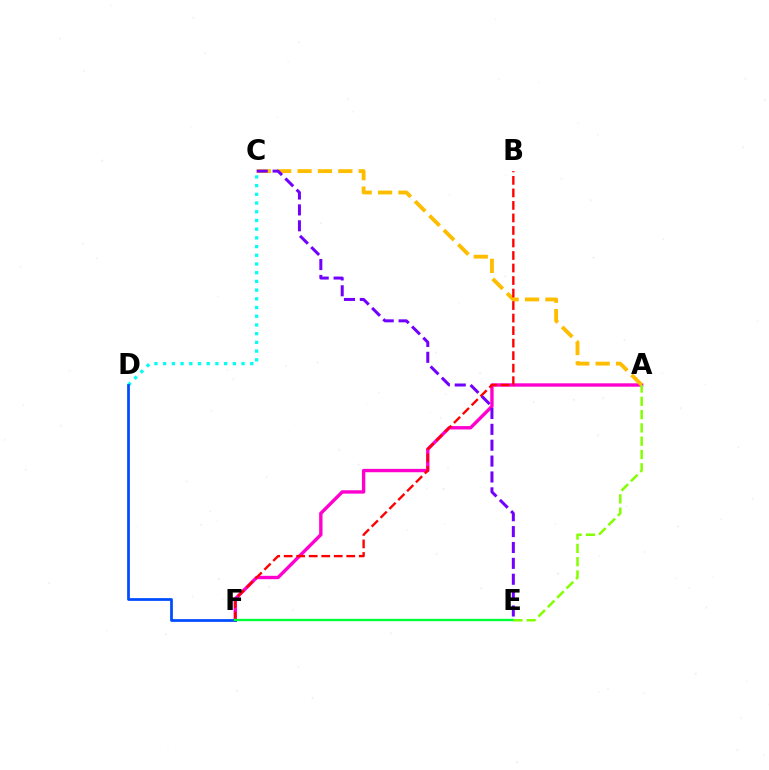{('A', 'F'): [{'color': '#ff00cf', 'line_style': 'solid', 'thickness': 2.43}], ('A', 'C'): [{'color': '#ffbd00', 'line_style': 'dashed', 'thickness': 2.77}], ('B', 'F'): [{'color': '#ff0000', 'line_style': 'dashed', 'thickness': 1.7}], ('C', 'D'): [{'color': '#00fff6', 'line_style': 'dotted', 'thickness': 2.37}], ('D', 'F'): [{'color': '#004bff', 'line_style': 'solid', 'thickness': 1.97}], ('E', 'F'): [{'color': '#00ff39', 'line_style': 'solid', 'thickness': 1.72}], ('A', 'E'): [{'color': '#84ff00', 'line_style': 'dashed', 'thickness': 1.81}], ('C', 'E'): [{'color': '#7200ff', 'line_style': 'dashed', 'thickness': 2.16}]}